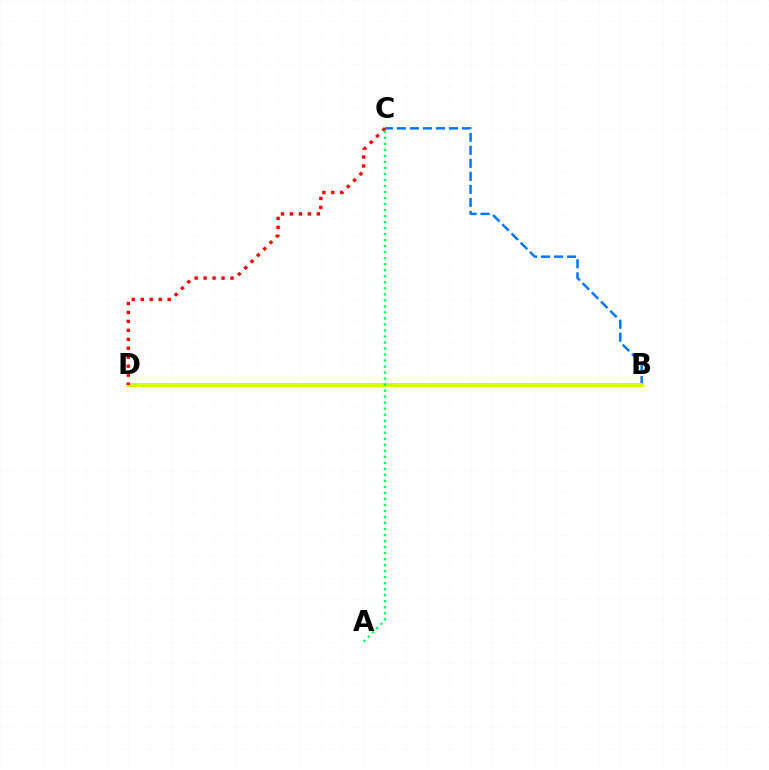{('B', 'D'): [{'color': '#b900ff', 'line_style': 'solid', 'thickness': 2.61}, {'color': '#d1ff00', 'line_style': 'solid', 'thickness': 2.87}], ('B', 'C'): [{'color': '#0074ff', 'line_style': 'dashed', 'thickness': 1.77}], ('C', 'D'): [{'color': '#ff0000', 'line_style': 'dotted', 'thickness': 2.43}], ('A', 'C'): [{'color': '#00ff5c', 'line_style': 'dotted', 'thickness': 1.64}]}